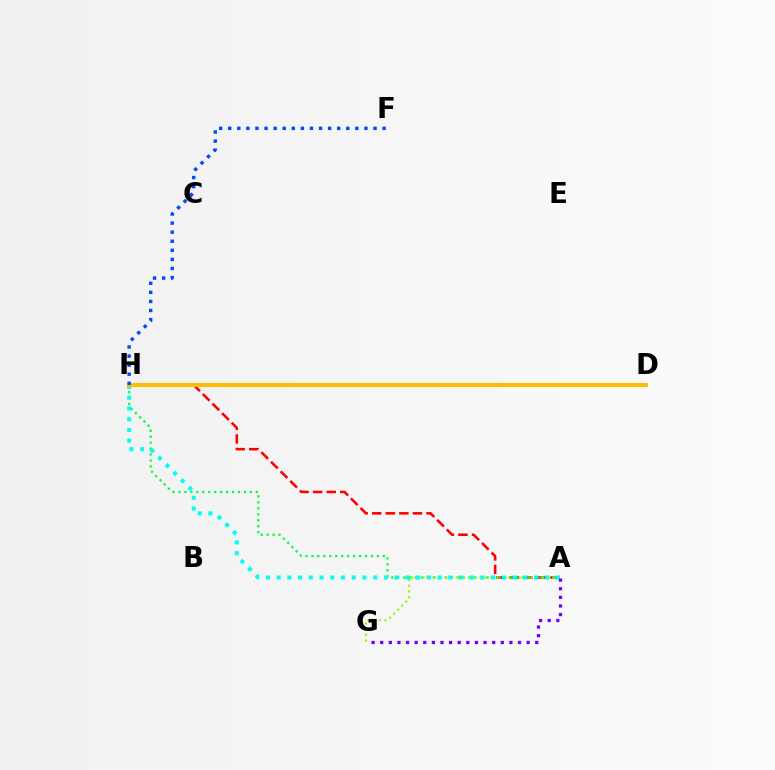{('A', 'H'): [{'color': '#ff0000', 'line_style': 'dashed', 'thickness': 1.85}, {'color': '#00ff39', 'line_style': 'dotted', 'thickness': 1.62}, {'color': '#00fff6', 'line_style': 'dotted', 'thickness': 2.92}], ('A', 'G'): [{'color': '#84ff00', 'line_style': 'dotted', 'thickness': 1.55}, {'color': '#7200ff', 'line_style': 'dotted', 'thickness': 2.34}], ('D', 'H'): [{'color': '#ff00cf', 'line_style': 'solid', 'thickness': 2.82}, {'color': '#ffbd00', 'line_style': 'solid', 'thickness': 2.89}], ('F', 'H'): [{'color': '#004bff', 'line_style': 'dotted', 'thickness': 2.47}]}